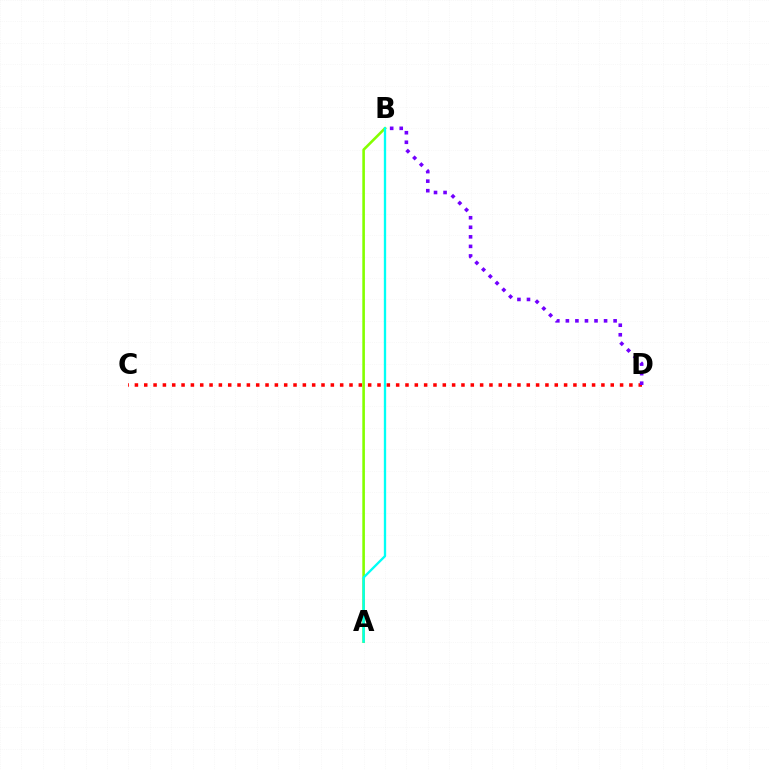{('C', 'D'): [{'color': '#ff0000', 'line_style': 'dotted', 'thickness': 2.53}], ('A', 'B'): [{'color': '#84ff00', 'line_style': 'solid', 'thickness': 1.87}, {'color': '#00fff6', 'line_style': 'solid', 'thickness': 1.68}], ('B', 'D'): [{'color': '#7200ff', 'line_style': 'dotted', 'thickness': 2.59}]}